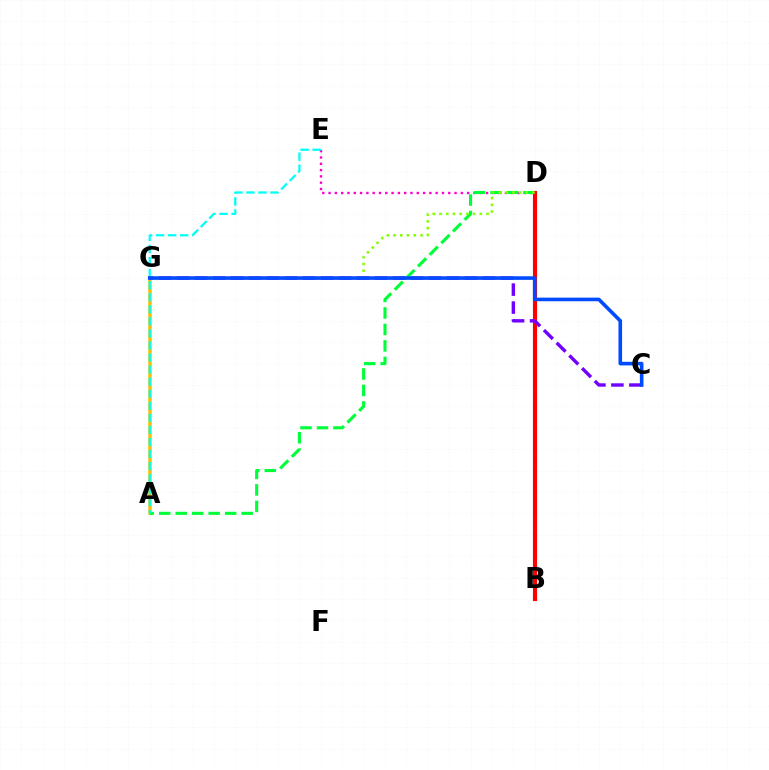{('A', 'G'): [{'color': '#ffbd00', 'line_style': 'solid', 'thickness': 2.53}], ('D', 'E'): [{'color': '#ff00cf', 'line_style': 'dotted', 'thickness': 1.71}], ('A', 'D'): [{'color': '#00ff39', 'line_style': 'dashed', 'thickness': 2.24}], ('B', 'D'): [{'color': '#ff0000', 'line_style': 'solid', 'thickness': 2.97}], ('D', 'G'): [{'color': '#84ff00', 'line_style': 'dotted', 'thickness': 1.83}], ('A', 'E'): [{'color': '#00fff6', 'line_style': 'dashed', 'thickness': 1.64}], ('C', 'G'): [{'color': '#7200ff', 'line_style': 'dashed', 'thickness': 2.44}, {'color': '#004bff', 'line_style': 'solid', 'thickness': 2.6}]}